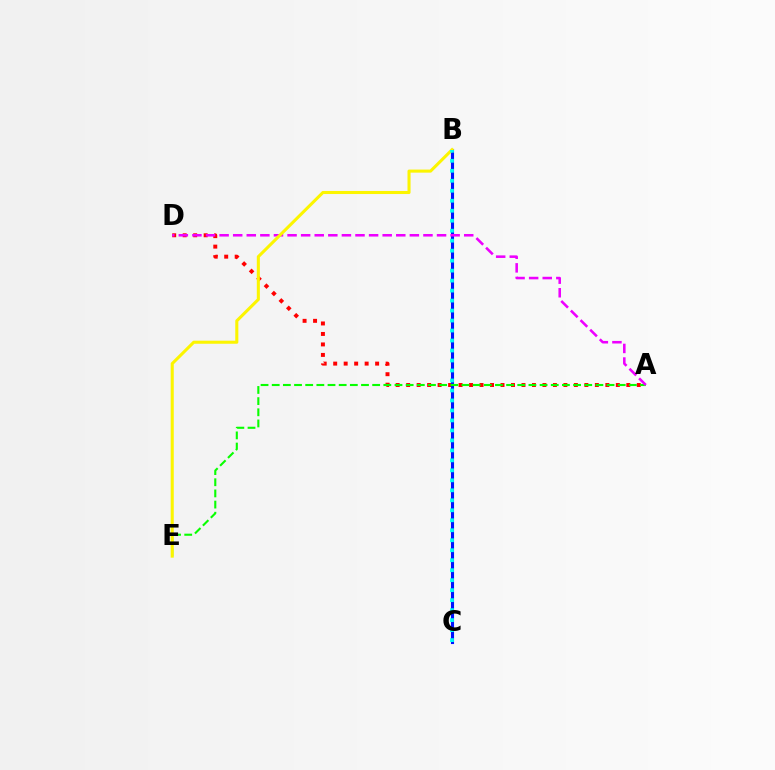{('A', 'D'): [{'color': '#ff0000', 'line_style': 'dotted', 'thickness': 2.85}, {'color': '#ee00ff', 'line_style': 'dashed', 'thickness': 1.85}], ('B', 'C'): [{'color': '#0010ff', 'line_style': 'solid', 'thickness': 2.23}, {'color': '#00fff6', 'line_style': 'dotted', 'thickness': 2.71}], ('A', 'E'): [{'color': '#08ff00', 'line_style': 'dashed', 'thickness': 1.52}], ('B', 'E'): [{'color': '#fcf500', 'line_style': 'solid', 'thickness': 2.21}]}